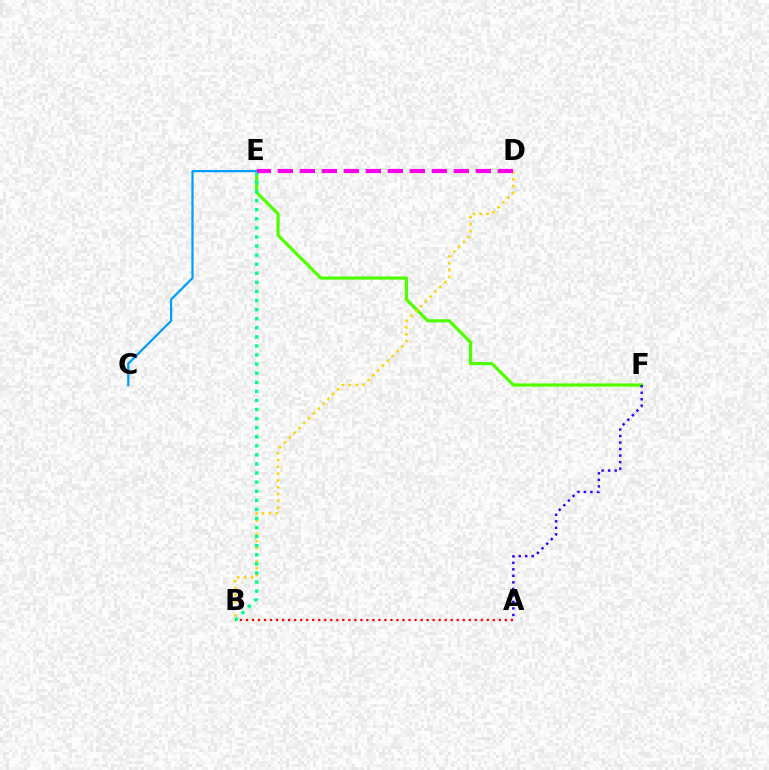{('E', 'F'): [{'color': '#4fff00', 'line_style': 'solid', 'thickness': 2.31}], ('B', 'D'): [{'color': '#ffd500', 'line_style': 'dotted', 'thickness': 1.86}], ('C', 'E'): [{'color': '#009eff', 'line_style': 'solid', 'thickness': 1.63}], ('A', 'B'): [{'color': '#ff0000', 'line_style': 'dotted', 'thickness': 1.64}], ('A', 'F'): [{'color': '#3700ff', 'line_style': 'dotted', 'thickness': 1.77}], ('B', 'E'): [{'color': '#00ff86', 'line_style': 'dotted', 'thickness': 2.47}], ('D', 'E'): [{'color': '#ff00ed', 'line_style': 'dashed', 'thickness': 2.99}]}